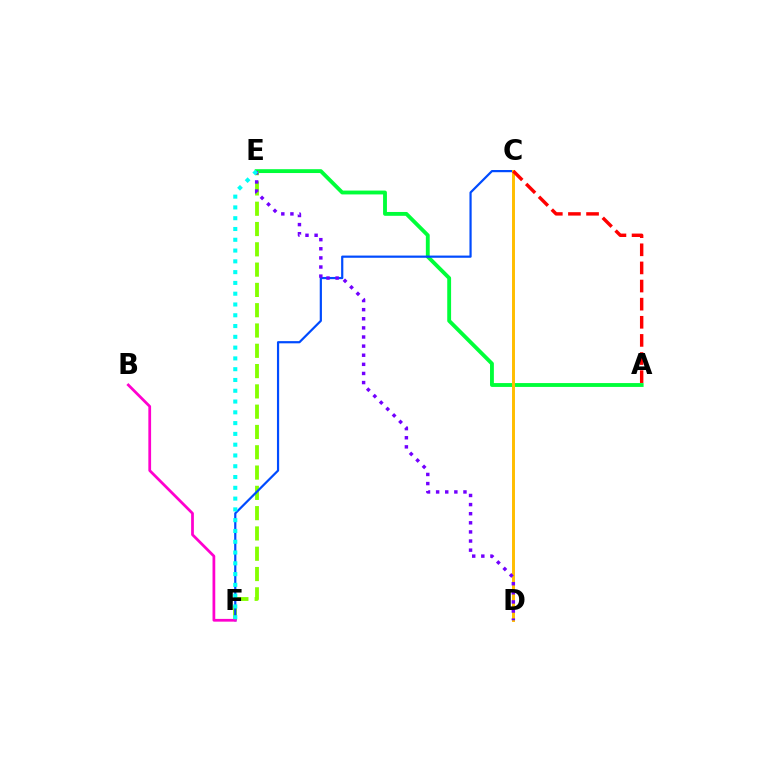{('A', 'E'): [{'color': '#00ff39', 'line_style': 'solid', 'thickness': 2.77}], ('E', 'F'): [{'color': '#84ff00', 'line_style': 'dashed', 'thickness': 2.76}, {'color': '#00fff6', 'line_style': 'dotted', 'thickness': 2.93}], ('C', 'F'): [{'color': '#004bff', 'line_style': 'solid', 'thickness': 1.59}], ('C', 'D'): [{'color': '#ffbd00', 'line_style': 'solid', 'thickness': 2.13}], ('B', 'F'): [{'color': '#ff00cf', 'line_style': 'solid', 'thickness': 1.98}], ('A', 'C'): [{'color': '#ff0000', 'line_style': 'dashed', 'thickness': 2.46}], ('D', 'E'): [{'color': '#7200ff', 'line_style': 'dotted', 'thickness': 2.48}]}